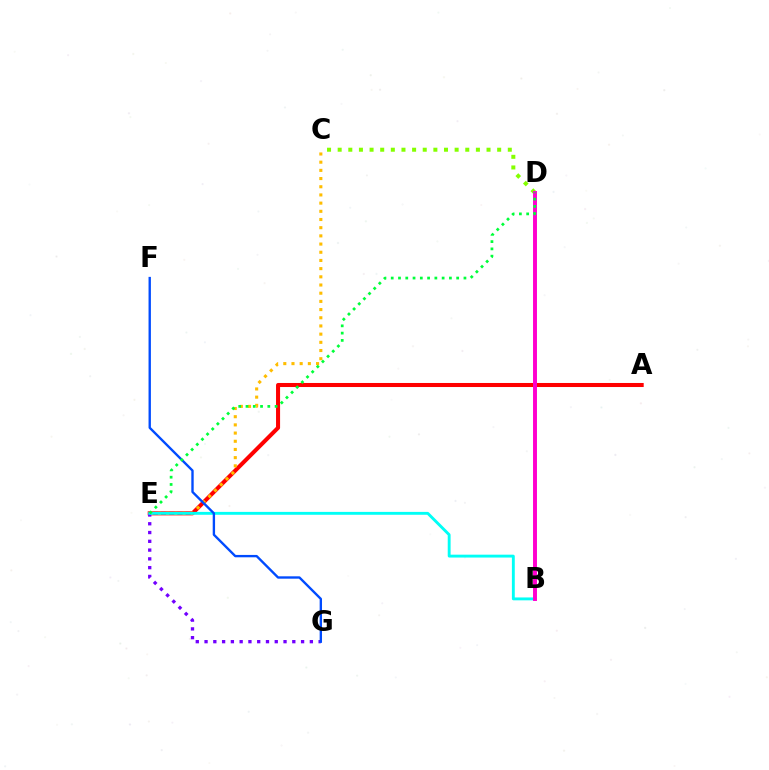{('A', 'E'): [{'color': '#ff0000', 'line_style': 'solid', 'thickness': 2.91}], ('C', 'D'): [{'color': '#84ff00', 'line_style': 'dotted', 'thickness': 2.89}], ('C', 'E'): [{'color': '#ffbd00', 'line_style': 'dotted', 'thickness': 2.22}], ('E', 'G'): [{'color': '#7200ff', 'line_style': 'dotted', 'thickness': 2.38}], ('B', 'E'): [{'color': '#00fff6', 'line_style': 'solid', 'thickness': 2.07}], ('F', 'G'): [{'color': '#004bff', 'line_style': 'solid', 'thickness': 1.7}], ('B', 'D'): [{'color': '#ff00cf', 'line_style': 'solid', 'thickness': 2.83}], ('D', 'E'): [{'color': '#00ff39', 'line_style': 'dotted', 'thickness': 1.98}]}